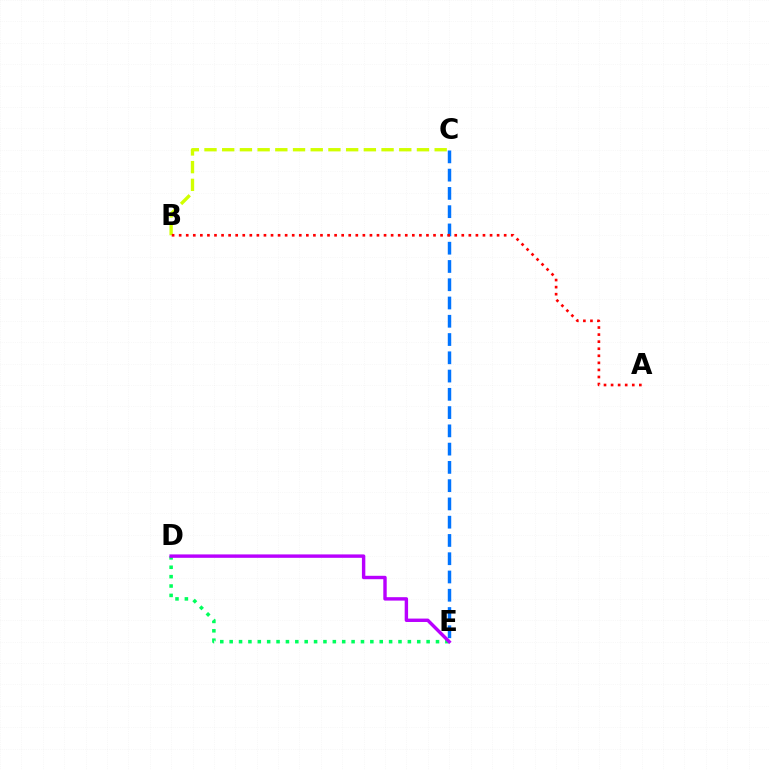{('C', 'E'): [{'color': '#0074ff', 'line_style': 'dashed', 'thickness': 2.48}], ('B', 'C'): [{'color': '#d1ff00', 'line_style': 'dashed', 'thickness': 2.41}], ('D', 'E'): [{'color': '#00ff5c', 'line_style': 'dotted', 'thickness': 2.55}, {'color': '#b900ff', 'line_style': 'solid', 'thickness': 2.45}], ('A', 'B'): [{'color': '#ff0000', 'line_style': 'dotted', 'thickness': 1.92}]}